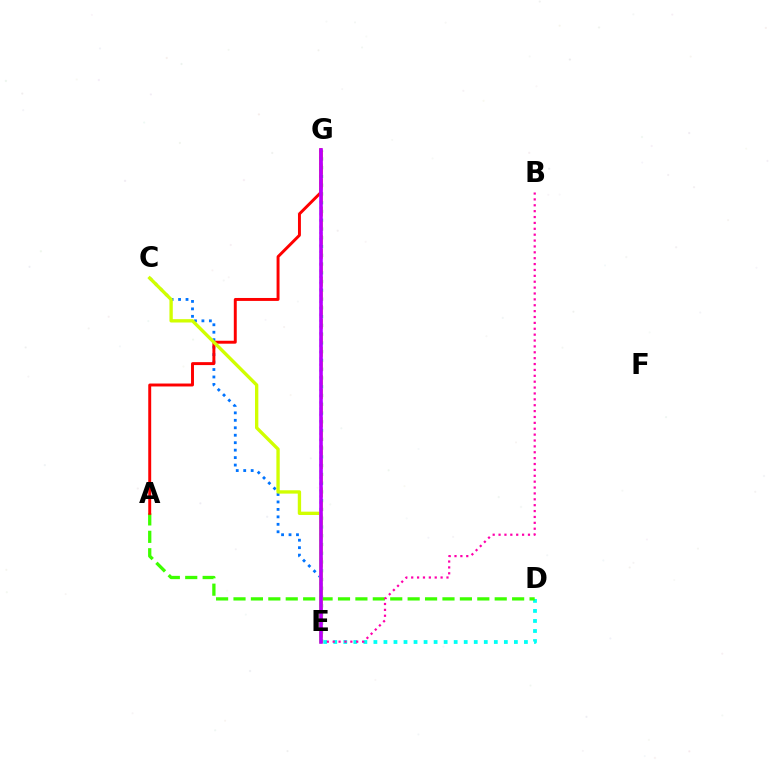{('C', 'E'): [{'color': '#0074ff', 'line_style': 'dotted', 'thickness': 2.03}, {'color': '#d1ff00', 'line_style': 'solid', 'thickness': 2.41}], ('E', 'G'): [{'color': '#00ff5c', 'line_style': 'dotted', 'thickness': 2.38}, {'color': '#2500ff', 'line_style': 'dotted', 'thickness': 1.7}, {'color': '#ff9400', 'line_style': 'dashed', 'thickness': 1.91}, {'color': '#b900ff', 'line_style': 'solid', 'thickness': 2.58}], ('D', 'E'): [{'color': '#00fff6', 'line_style': 'dotted', 'thickness': 2.73}], ('A', 'D'): [{'color': '#3dff00', 'line_style': 'dashed', 'thickness': 2.37}], ('B', 'E'): [{'color': '#ff00ac', 'line_style': 'dotted', 'thickness': 1.6}], ('A', 'G'): [{'color': '#ff0000', 'line_style': 'solid', 'thickness': 2.12}]}